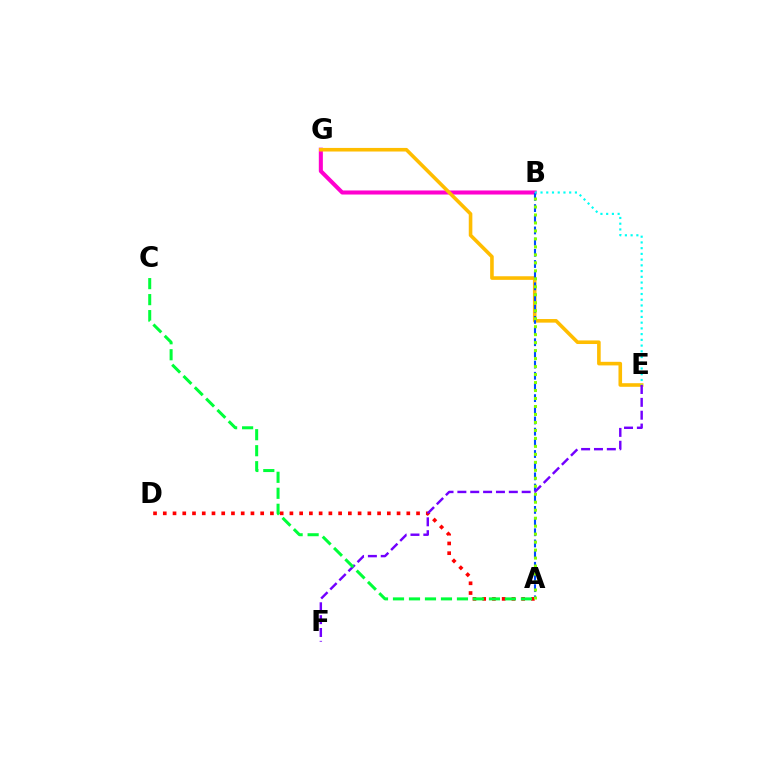{('B', 'G'): [{'color': '#ff00cf', 'line_style': 'solid', 'thickness': 2.92}], ('A', 'D'): [{'color': '#ff0000', 'line_style': 'dotted', 'thickness': 2.65}], ('E', 'G'): [{'color': '#ffbd00', 'line_style': 'solid', 'thickness': 2.59}], ('A', 'B'): [{'color': '#004bff', 'line_style': 'dashed', 'thickness': 1.52}, {'color': '#84ff00', 'line_style': 'dotted', 'thickness': 2.17}], ('B', 'E'): [{'color': '#00fff6', 'line_style': 'dotted', 'thickness': 1.56}], ('E', 'F'): [{'color': '#7200ff', 'line_style': 'dashed', 'thickness': 1.75}], ('A', 'C'): [{'color': '#00ff39', 'line_style': 'dashed', 'thickness': 2.17}]}